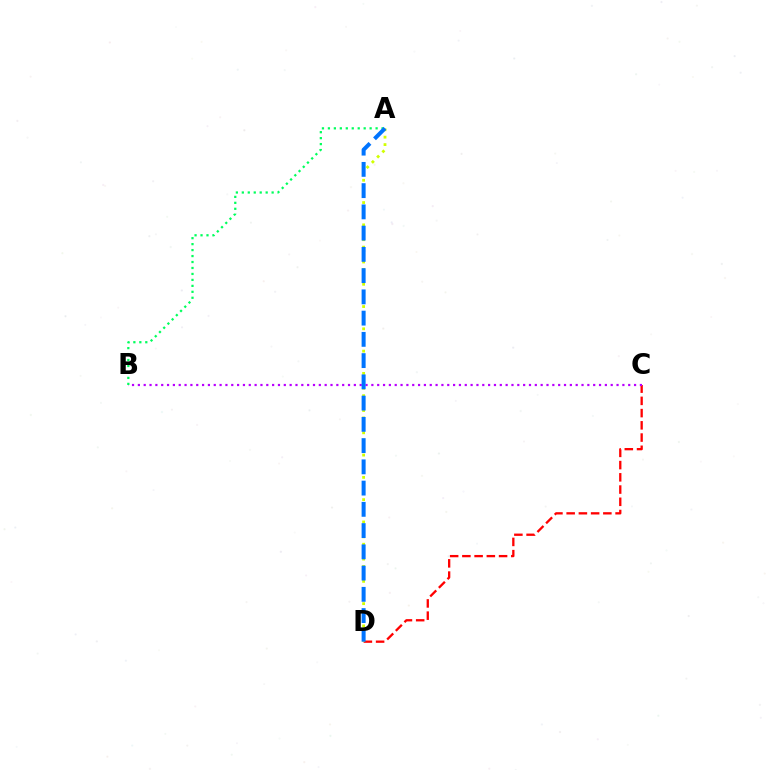{('C', 'D'): [{'color': '#ff0000', 'line_style': 'dashed', 'thickness': 1.66}], ('A', 'D'): [{'color': '#d1ff00', 'line_style': 'dotted', 'thickness': 2.02}, {'color': '#0074ff', 'line_style': 'dashed', 'thickness': 2.89}], ('B', 'C'): [{'color': '#b900ff', 'line_style': 'dotted', 'thickness': 1.59}], ('A', 'B'): [{'color': '#00ff5c', 'line_style': 'dotted', 'thickness': 1.62}]}